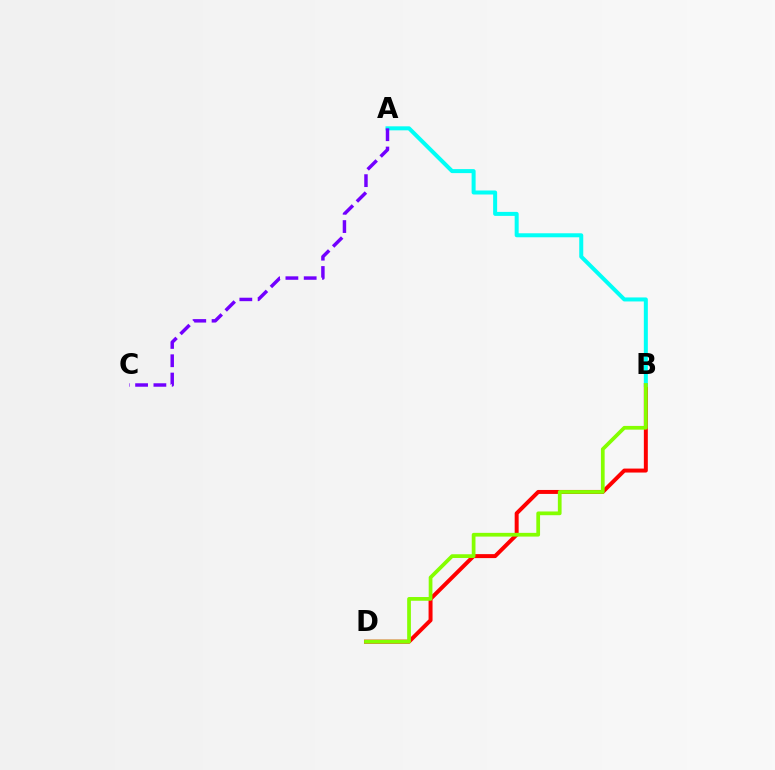{('B', 'D'): [{'color': '#ff0000', 'line_style': 'solid', 'thickness': 2.86}, {'color': '#84ff00', 'line_style': 'solid', 'thickness': 2.69}], ('A', 'B'): [{'color': '#00fff6', 'line_style': 'solid', 'thickness': 2.88}], ('A', 'C'): [{'color': '#7200ff', 'line_style': 'dashed', 'thickness': 2.49}]}